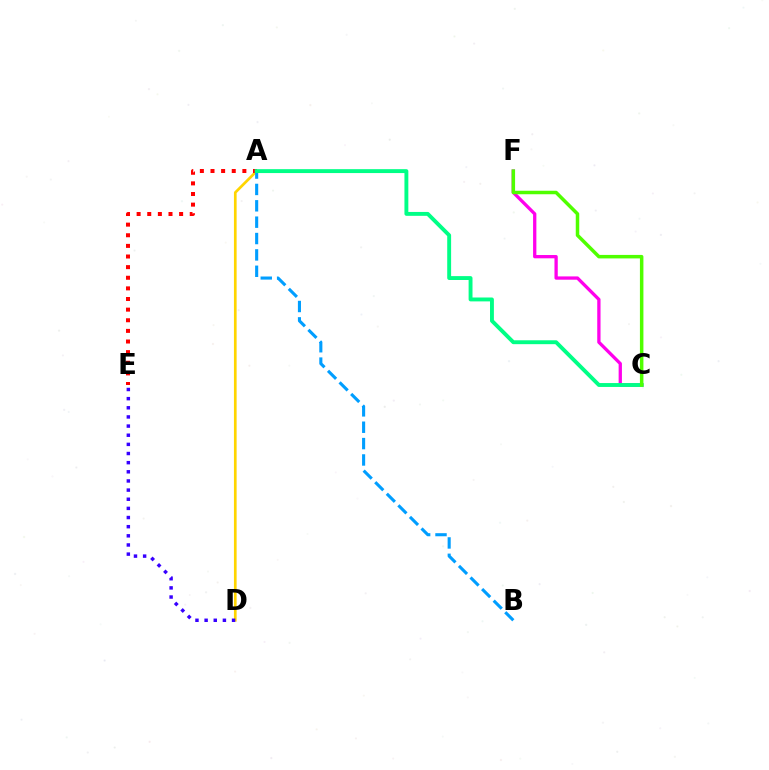{('C', 'F'): [{'color': '#ff00ed', 'line_style': 'solid', 'thickness': 2.37}, {'color': '#4fff00', 'line_style': 'solid', 'thickness': 2.52}], ('A', 'D'): [{'color': '#ffd500', 'line_style': 'solid', 'thickness': 1.94}], ('A', 'B'): [{'color': '#009eff', 'line_style': 'dashed', 'thickness': 2.22}], ('A', 'E'): [{'color': '#ff0000', 'line_style': 'dotted', 'thickness': 2.89}], ('A', 'C'): [{'color': '#00ff86', 'line_style': 'solid', 'thickness': 2.8}], ('D', 'E'): [{'color': '#3700ff', 'line_style': 'dotted', 'thickness': 2.48}]}